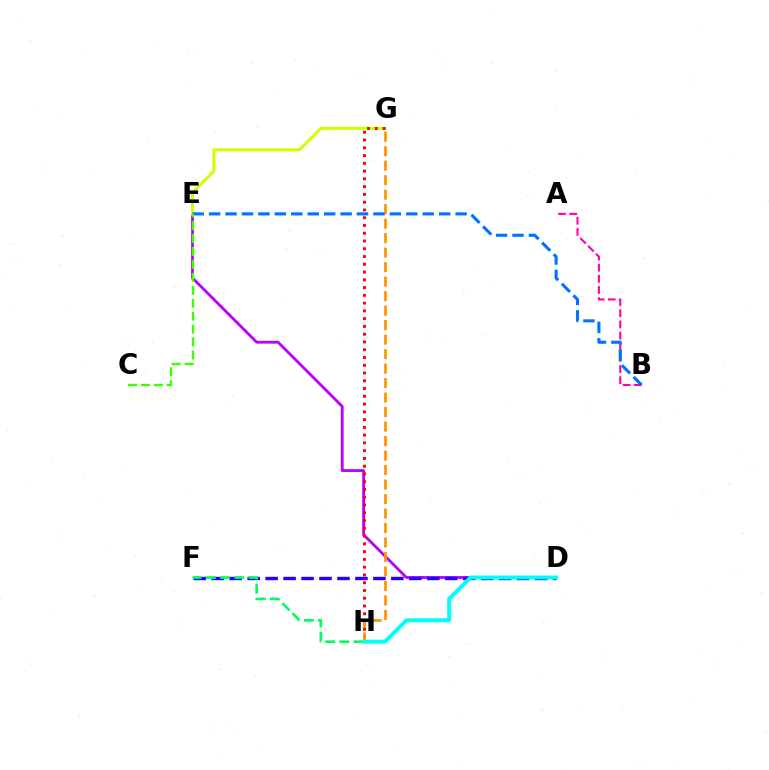{('D', 'E'): [{'color': '#b900ff', 'line_style': 'solid', 'thickness': 2.03}], ('D', 'F'): [{'color': '#2500ff', 'line_style': 'dashed', 'thickness': 2.44}], ('E', 'G'): [{'color': '#d1ff00', 'line_style': 'solid', 'thickness': 2.18}], ('A', 'B'): [{'color': '#ff00ac', 'line_style': 'dashed', 'thickness': 1.52}], ('F', 'H'): [{'color': '#00ff5c', 'line_style': 'dashed', 'thickness': 1.94}], ('G', 'H'): [{'color': '#ff0000', 'line_style': 'dotted', 'thickness': 2.11}, {'color': '#ff9400', 'line_style': 'dashed', 'thickness': 1.97}], ('B', 'E'): [{'color': '#0074ff', 'line_style': 'dashed', 'thickness': 2.23}], ('C', 'E'): [{'color': '#3dff00', 'line_style': 'dashed', 'thickness': 1.76}], ('D', 'H'): [{'color': '#00fff6', 'line_style': 'solid', 'thickness': 2.85}]}